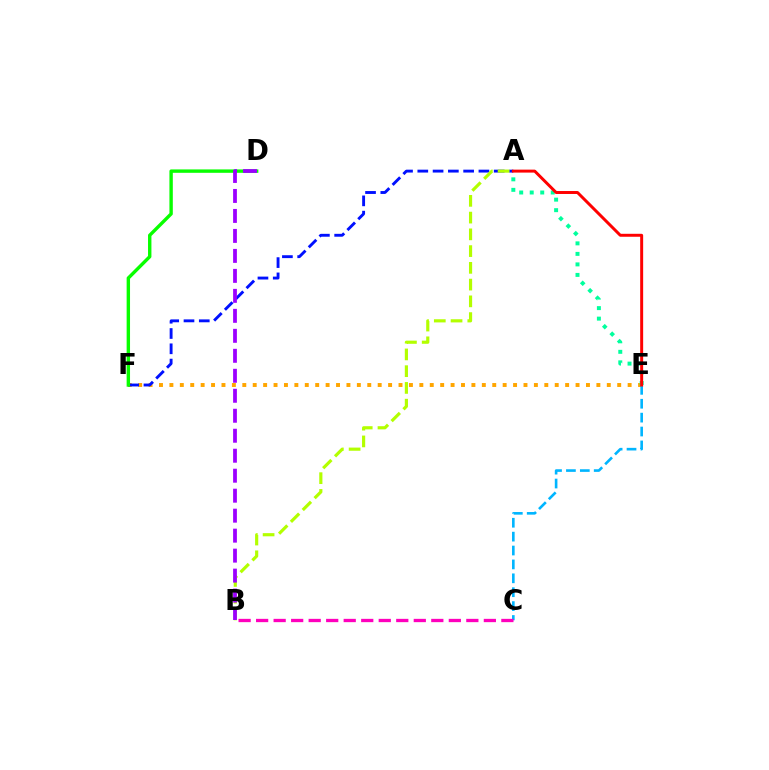{('E', 'F'): [{'color': '#ffa500', 'line_style': 'dotted', 'thickness': 2.83}], ('A', 'F'): [{'color': '#0010ff', 'line_style': 'dashed', 'thickness': 2.08}], ('C', 'E'): [{'color': '#00b5ff', 'line_style': 'dashed', 'thickness': 1.89}], ('A', 'E'): [{'color': '#00ff9d', 'line_style': 'dotted', 'thickness': 2.86}, {'color': '#ff0000', 'line_style': 'solid', 'thickness': 2.13}], ('B', 'C'): [{'color': '#ff00bd', 'line_style': 'dashed', 'thickness': 2.38}], ('D', 'F'): [{'color': '#08ff00', 'line_style': 'solid', 'thickness': 2.44}], ('A', 'B'): [{'color': '#b3ff00', 'line_style': 'dashed', 'thickness': 2.28}], ('B', 'D'): [{'color': '#9b00ff', 'line_style': 'dashed', 'thickness': 2.71}]}